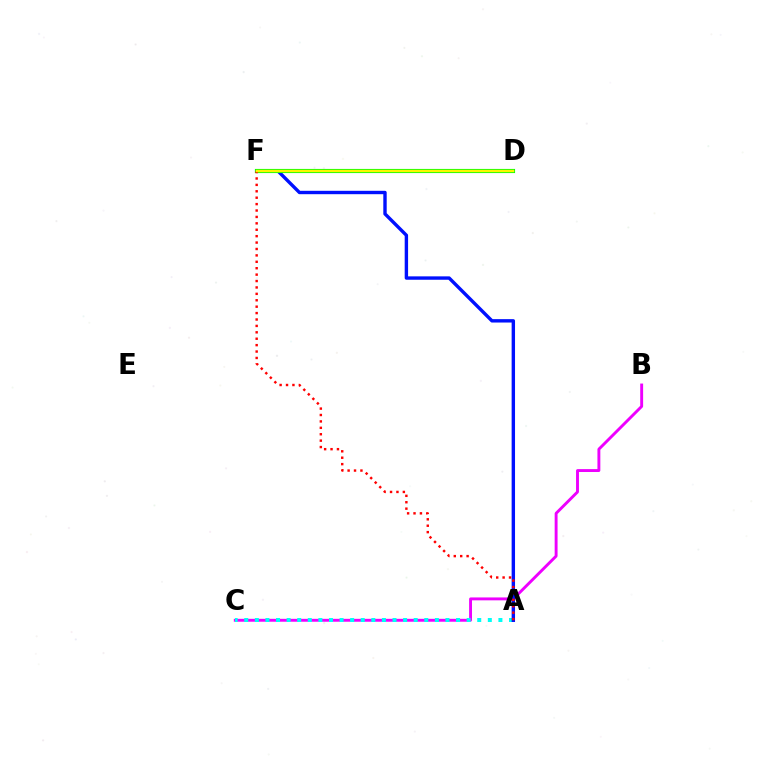{('B', 'C'): [{'color': '#ee00ff', 'line_style': 'solid', 'thickness': 2.09}], ('A', 'C'): [{'color': '#00fff6', 'line_style': 'dotted', 'thickness': 2.88}], ('A', 'F'): [{'color': '#0010ff', 'line_style': 'solid', 'thickness': 2.44}, {'color': '#ff0000', 'line_style': 'dotted', 'thickness': 1.74}], ('D', 'F'): [{'color': '#08ff00', 'line_style': 'solid', 'thickness': 2.98}, {'color': '#fcf500', 'line_style': 'solid', 'thickness': 1.76}]}